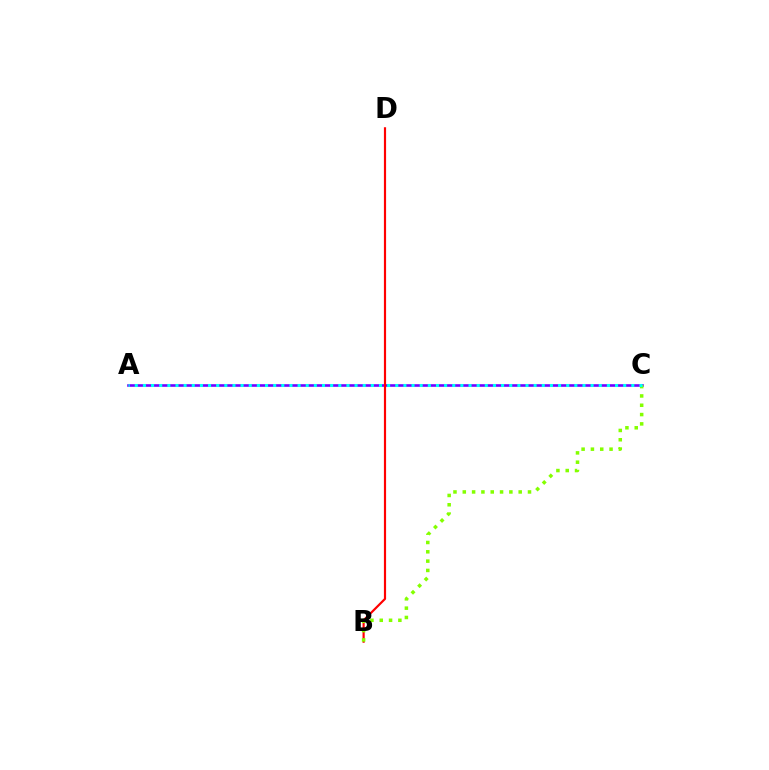{('A', 'C'): [{'color': '#7200ff', 'line_style': 'solid', 'thickness': 1.89}, {'color': '#00fff6', 'line_style': 'dotted', 'thickness': 2.21}], ('B', 'D'): [{'color': '#ff0000', 'line_style': 'solid', 'thickness': 1.57}], ('B', 'C'): [{'color': '#84ff00', 'line_style': 'dotted', 'thickness': 2.53}]}